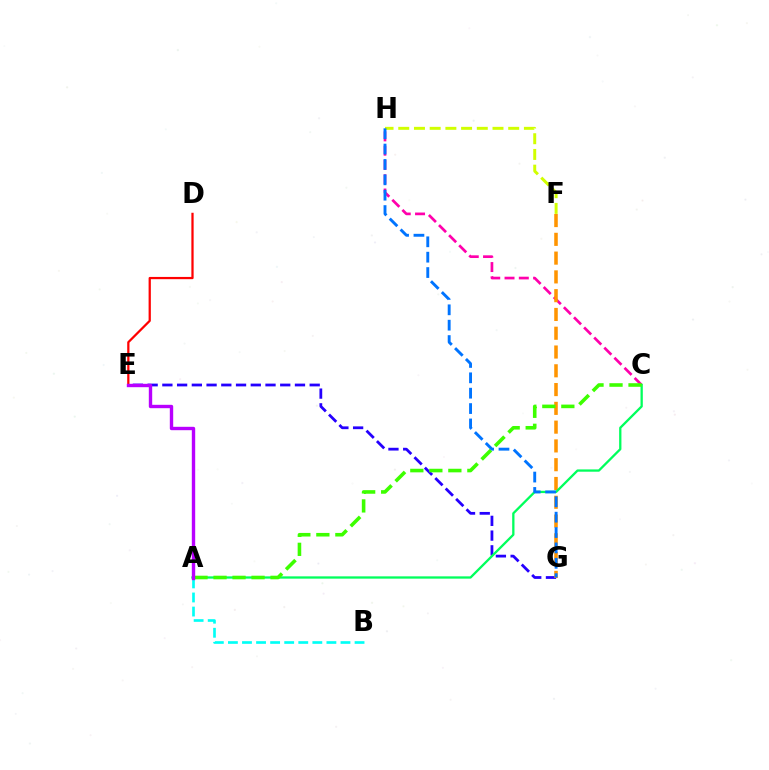{('E', 'G'): [{'color': '#2500ff', 'line_style': 'dashed', 'thickness': 2.0}], ('C', 'H'): [{'color': '#ff00ac', 'line_style': 'dashed', 'thickness': 1.94}], ('D', 'E'): [{'color': '#ff0000', 'line_style': 'solid', 'thickness': 1.62}], ('F', 'G'): [{'color': '#ff9400', 'line_style': 'dashed', 'thickness': 2.55}], ('F', 'H'): [{'color': '#d1ff00', 'line_style': 'dashed', 'thickness': 2.13}], ('A', 'C'): [{'color': '#00ff5c', 'line_style': 'solid', 'thickness': 1.65}, {'color': '#3dff00', 'line_style': 'dashed', 'thickness': 2.58}], ('A', 'B'): [{'color': '#00fff6', 'line_style': 'dashed', 'thickness': 1.91}], ('G', 'H'): [{'color': '#0074ff', 'line_style': 'dashed', 'thickness': 2.09}], ('A', 'E'): [{'color': '#b900ff', 'line_style': 'solid', 'thickness': 2.44}]}